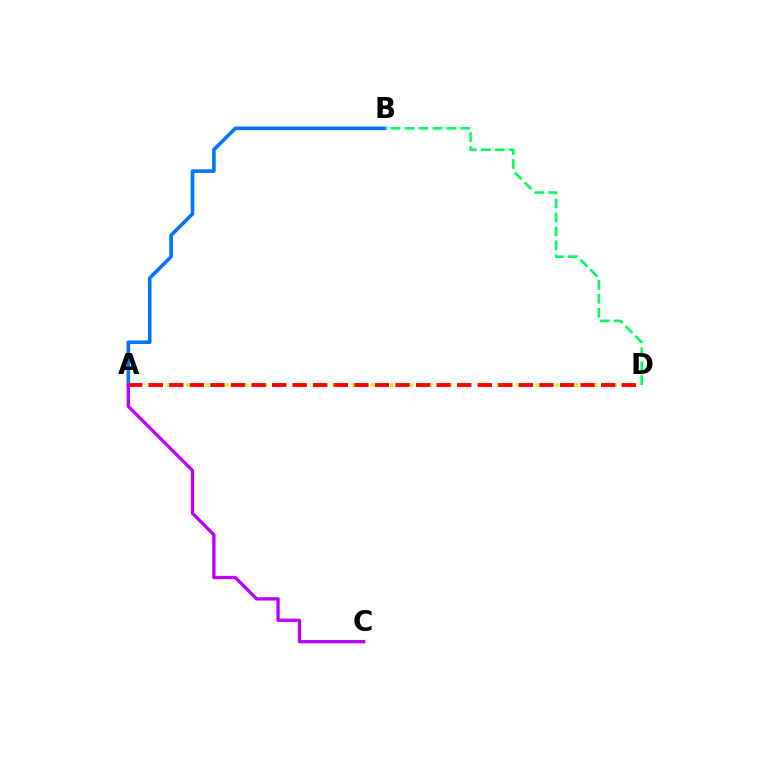{('A', 'D'): [{'color': '#d1ff00', 'line_style': 'dotted', 'thickness': 2.64}, {'color': '#ff0000', 'line_style': 'dashed', 'thickness': 2.79}], ('A', 'B'): [{'color': '#0074ff', 'line_style': 'solid', 'thickness': 2.58}], ('B', 'D'): [{'color': '#00ff5c', 'line_style': 'dashed', 'thickness': 1.89}], ('A', 'C'): [{'color': '#b900ff', 'line_style': 'solid', 'thickness': 2.37}]}